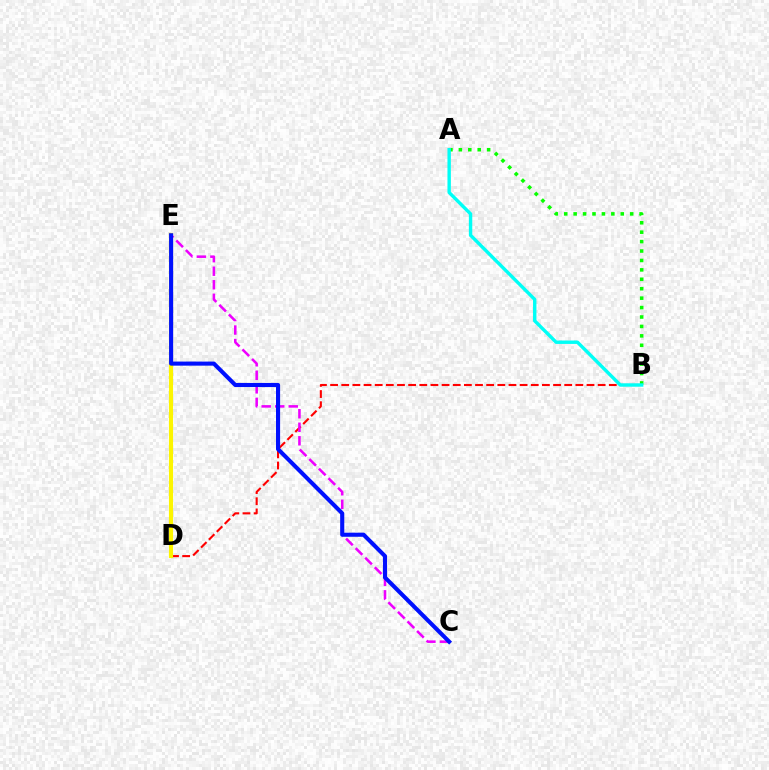{('B', 'D'): [{'color': '#ff0000', 'line_style': 'dashed', 'thickness': 1.51}], ('C', 'E'): [{'color': '#ee00ff', 'line_style': 'dashed', 'thickness': 1.84}, {'color': '#0010ff', 'line_style': 'solid', 'thickness': 2.95}], ('A', 'B'): [{'color': '#08ff00', 'line_style': 'dotted', 'thickness': 2.56}, {'color': '#00fff6', 'line_style': 'solid', 'thickness': 2.45}], ('D', 'E'): [{'color': '#fcf500', 'line_style': 'solid', 'thickness': 2.97}]}